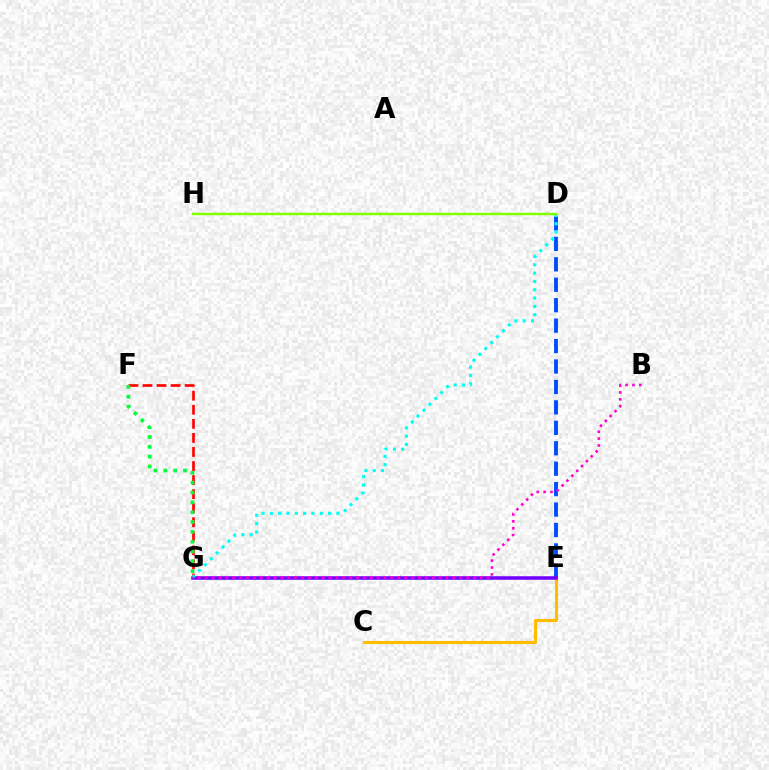{('C', 'E'): [{'color': '#ffbd00', 'line_style': 'solid', 'thickness': 2.24}], ('D', 'E'): [{'color': '#004bff', 'line_style': 'dashed', 'thickness': 2.78}], ('F', 'G'): [{'color': '#ff0000', 'line_style': 'dashed', 'thickness': 1.91}, {'color': '#00ff39', 'line_style': 'dotted', 'thickness': 2.67}], ('E', 'G'): [{'color': '#7200ff', 'line_style': 'solid', 'thickness': 2.55}], ('D', 'G'): [{'color': '#00fff6', 'line_style': 'dotted', 'thickness': 2.26}], ('B', 'G'): [{'color': '#ff00cf', 'line_style': 'dotted', 'thickness': 1.87}], ('D', 'H'): [{'color': '#84ff00', 'line_style': 'solid', 'thickness': 1.74}]}